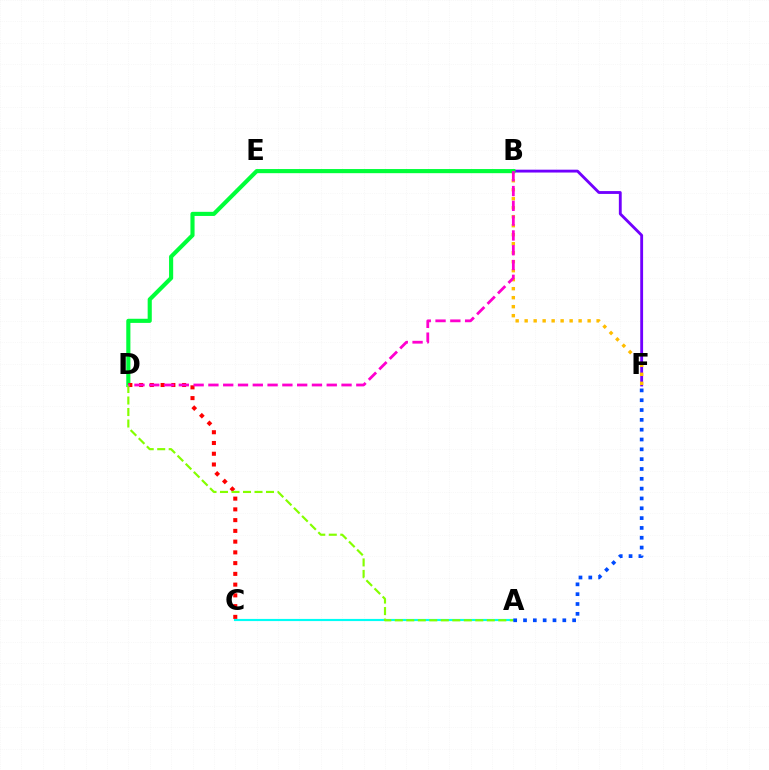{('B', 'F'): [{'color': '#7200ff', 'line_style': 'solid', 'thickness': 2.05}, {'color': '#ffbd00', 'line_style': 'dotted', 'thickness': 2.44}], ('B', 'D'): [{'color': '#00ff39', 'line_style': 'solid', 'thickness': 2.97}, {'color': '#ff00cf', 'line_style': 'dashed', 'thickness': 2.01}], ('A', 'C'): [{'color': '#00fff6', 'line_style': 'solid', 'thickness': 1.55}], ('C', 'D'): [{'color': '#ff0000', 'line_style': 'dotted', 'thickness': 2.92}], ('A', 'D'): [{'color': '#84ff00', 'line_style': 'dashed', 'thickness': 1.56}], ('A', 'F'): [{'color': '#004bff', 'line_style': 'dotted', 'thickness': 2.67}]}